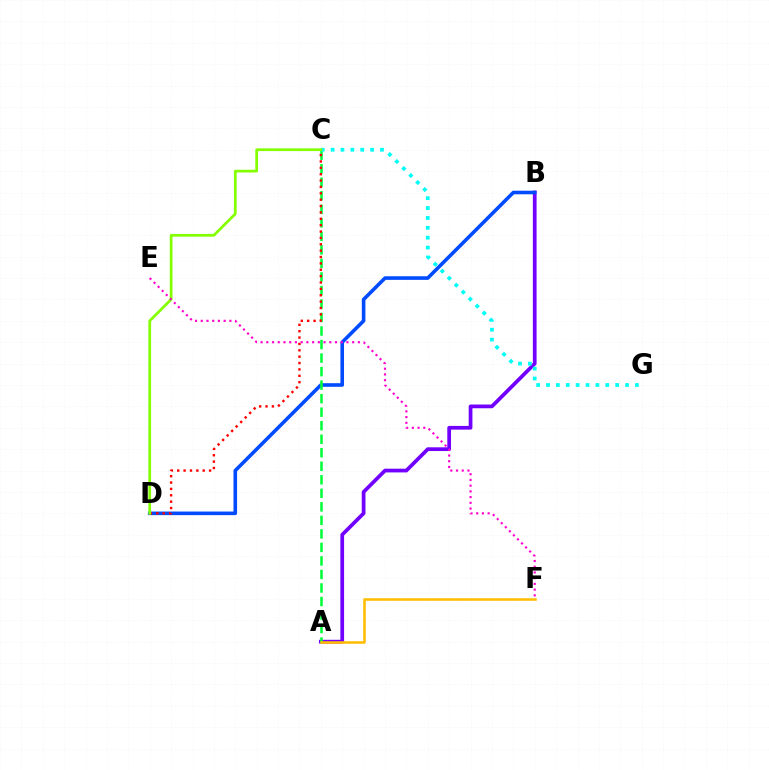{('A', 'B'): [{'color': '#7200ff', 'line_style': 'solid', 'thickness': 2.68}], ('B', 'D'): [{'color': '#004bff', 'line_style': 'solid', 'thickness': 2.59}], ('A', 'C'): [{'color': '#00ff39', 'line_style': 'dashed', 'thickness': 1.84}], ('C', 'G'): [{'color': '#00fff6', 'line_style': 'dotted', 'thickness': 2.68}], ('A', 'F'): [{'color': '#ffbd00', 'line_style': 'solid', 'thickness': 1.85}], ('C', 'D'): [{'color': '#ff0000', 'line_style': 'dotted', 'thickness': 1.73}, {'color': '#84ff00', 'line_style': 'solid', 'thickness': 1.97}], ('E', 'F'): [{'color': '#ff00cf', 'line_style': 'dotted', 'thickness': 1.56}]}